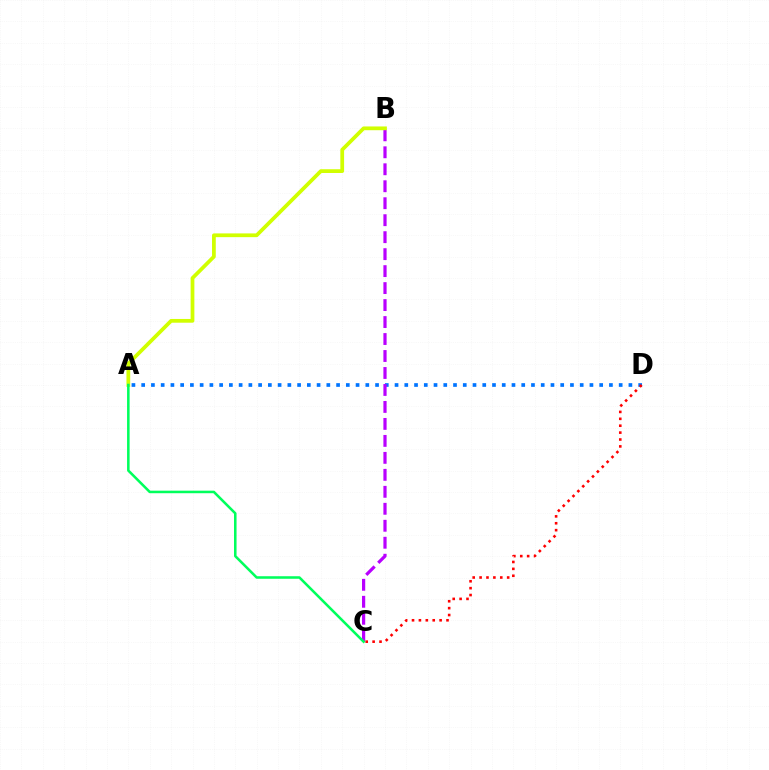{('A', 'D'): [{'color': '#0074ff', 'line_style': 'dotted', 'thickness': 2.65}], ('B', 'C'): [{'color': '#b900ff', 'line_style': 'dashed', 'thickness': 2.31}], ('C', 'D'): [{'color': '#ff0000', 'line_style': 'dotted', 'thickness': 1.87}], ('A', 'B'): [{'color': '#d1ff00', 'line_style': 'solid', 'thickness': 2.7}], ('A', 'C'): [{'color': '#00ff5c', 'line_style': 'solid', 'thickness': 1.83}]}